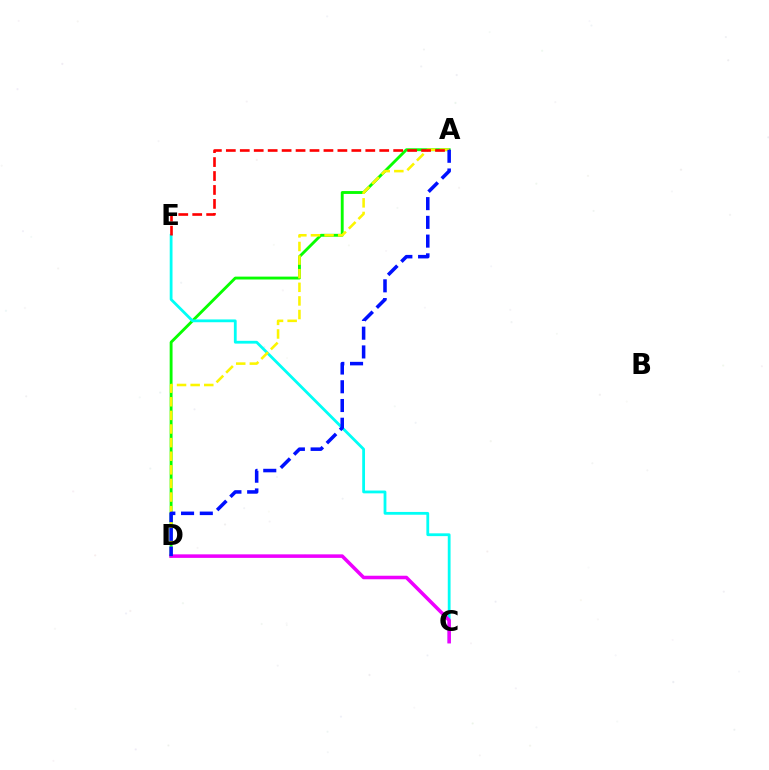{('A', 'D'): [{'color': '#08ff00', 'line_style': 'solid', 'thickness': 2.07}, {'color': '#fcf500', 'line_style': 'dashed', 'thickness': 1.85}, {'color': '#0010ff', 'line_style': 'dashed', 'thickness': 2.55}], ('C', 'E'): [{'color': '#00fff6', 'line_style': 'solid', 'thickness': 2.01}], ('A', 'E'): [{'color': '#ff0000', 'line_style': 'dashed', 'thickness': 1.89}], ('C', 'D'): [{'color': '#ee00ff', 'line_style': 'solid', 'thickness': 2.55}]}